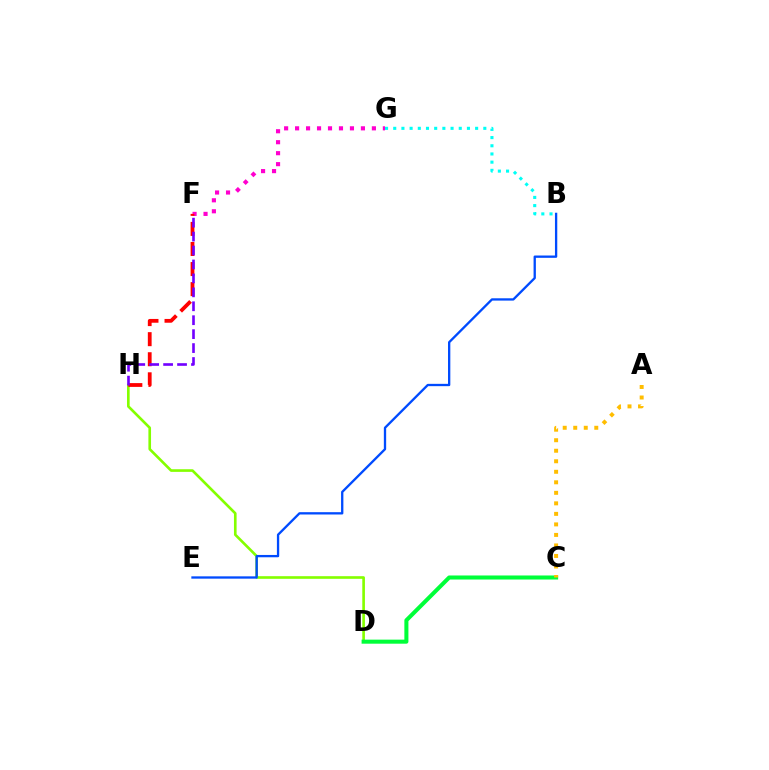{('D', 'H'): [{'color': '#84ff00', 'line_style': 'solid', 'thickness': 1.9}], ('F', 'G'): [{'color': '#ff00cf', 'line_style': 'dotted', 'thickness': 2.98}], ('B', 'G'): [{'color': '#00fff6', 'line_style': 'dotted', 'thickness': 2.23}], ('F', 'H'): [{'color': '#ff0000', 'line_style': 'dashed', 'thickness': 2.73}, {'color': '#7200ff', 'line_style': 'dashed', 'thickness': 1.89}], ('C', 'D'): [{'color': '#00ff39', 'line_style': 'solid', 'thickness': 2.92}], ('A', 'C'): [{'color': '#ffbd00', 'line_style': 'dotted', 'thickness': 2.86}], ('B', 'E'): [{'color': '#004bff', 'line_style': 'solid', 'thickness': 1.67}]}